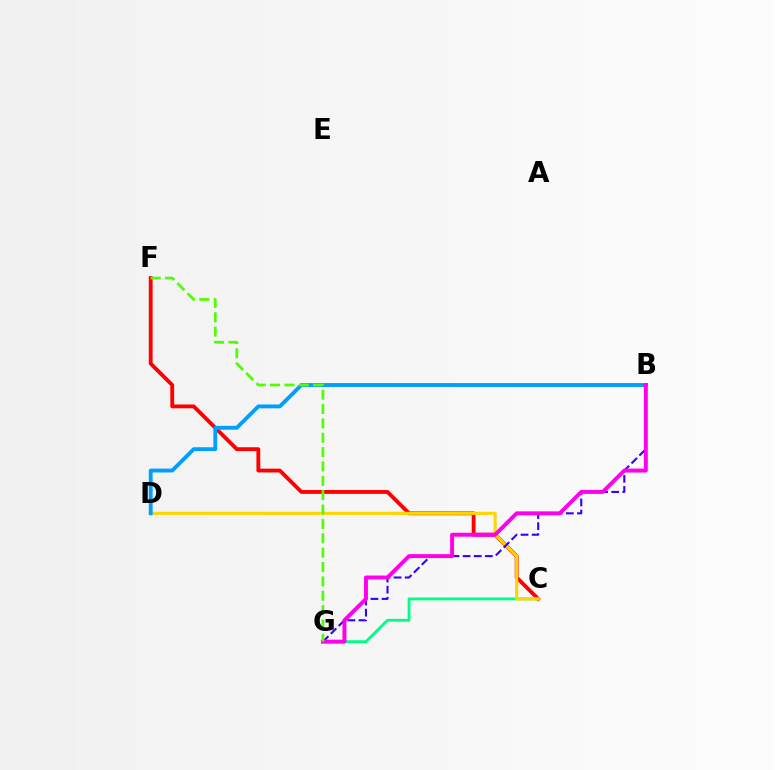{('C', 'F'): [{'color': '#ff0000', 'line_style': 'solid', 'thickness': 2.76}], ('C', 'G'): [{'color': '#00ff86', 'line_style': 'solid', 'thickness': 2.04}], ('C', 'D'): [{'color': '#ffd500', 'line_style': 'solid', 'thickness': 2.24}], ('B', 'G'): [{'color': '#3700ff', 'line_style': 'dashed', 'thickness': 1.51}, {'color': '#ff00ed', 'line_style': 'solid', 'thickness': 2.83}], ('B', 'D'): [{'color': '#009eff', 'line_style': 'solid', 'thickness': 2.77}], ('F', 'G'): [{'color': '#4fff00', 'line_style': 'dashed', 'thickness': 1.95}]}